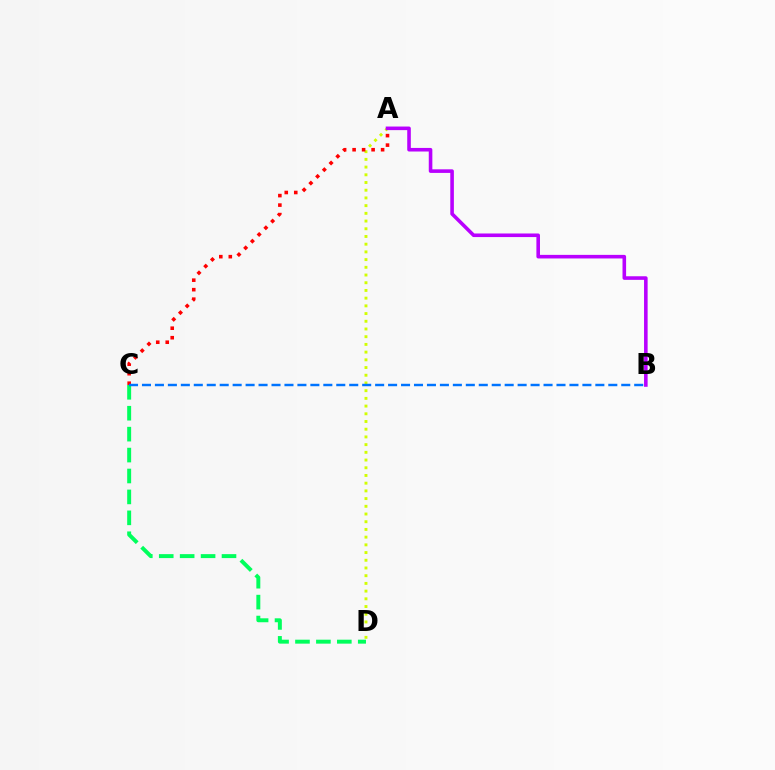{('A', 'D'): [{'color': '#d1ff00', 'line_style': 'dotted', 'thickness': 2.09}], ('C', 'D'): [{'color': '#00ff5c', 'line_style': 'dashed', 'thickness': 2.84}], ('A', 'C'): [{'color': '#ff0000', 'line_style': 'dotted', 'thickness': 2.58}], ('A', 'B'): [{'color': '#b900ff', 'line_style': 'solid', 'thickness': 2.58}], ('B', 'C'): [{'color': '#0074ff', 'line_style': 'dashed', 'thickness': 1.76}]}